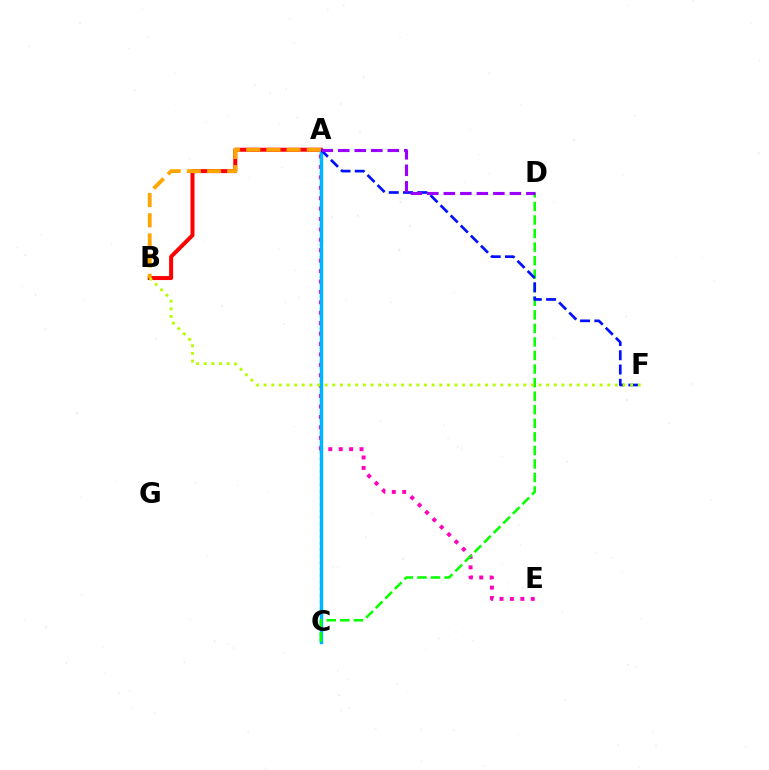{('A', 'C'): [{'color': '#00ff9d', 'line_style': 'dotted', 'thickness': 1.77}, {'color': '#00b5ff', 'line_style': 'solid', 'thickness': 2.48}], ('A', 'E'): [{'color': '#ff00bd', 'line_style': 'dotted', 'thickness': 2.83}], ('A', 'B'): [{'color': '#ff0000', 'line_style': 'solid', 'thickness': 2.88}, {'color': '#ffa500', 'line_style': 'dashed', 'thickness': 2.74}], ('C', 'D'): [{'color': '#08ff00', 'line_style': 'dashed', 'thickness': 1.84}], ('A', 'F'): [{'color': '#0010ff', 'line_style': 'dashed', 'thickness': 1.94}], ('A', 'D'): [{'color': '#9b00ff', 'line_style': 'dashed', 'thickness': 2.24}], ('B', 'F'): [{'color': '#b3ff00', 'line_style': 'dotted', 'thickness': 2.07}]}